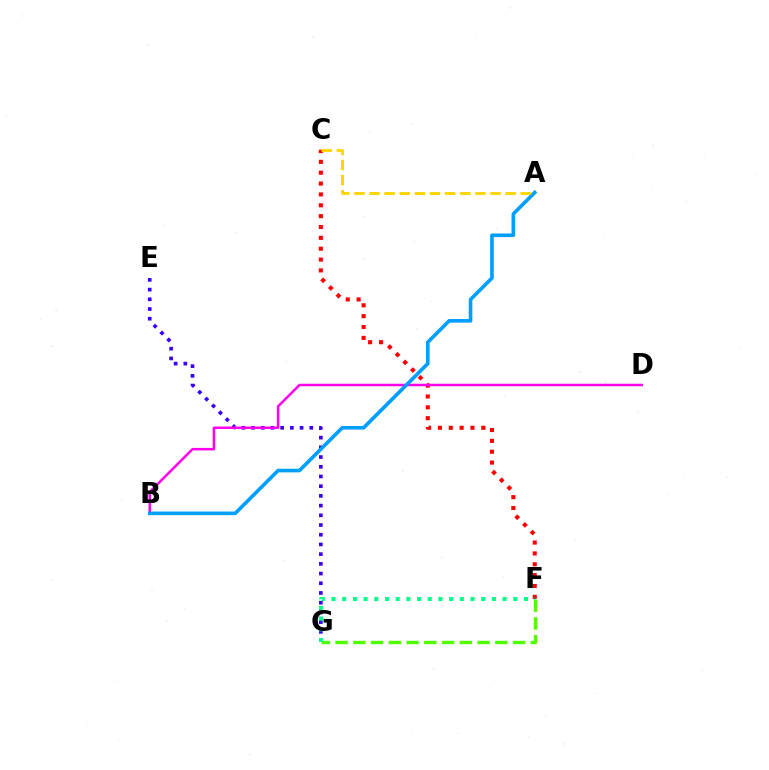{('F', 'G'): [{'color': '#4fff00', 'line_style': 'dashed', 'thickness': 2.41}, {'color': '#00ff86', 'line_style': 'dotted', 'thickness': 2.91}], ('C', 'F'): [{'color': '#ff0000', 'line_style': 'dotted', 'thickness': 2.95}], ('E', 'G'): [{'color': '#3700ff', 'line_style': 'dotted', 'thickness': 2.64}], ('B', 'D'): [{'color': '#ff00ed', 'line_style': 'solid', 'thickness': 1.8}], ('A', 'B'): [{'color': '#009eff', 'line_style': 'solid', 'thickness': 2.61}], ('A', 'C'): [{'color': '#ffd500', 'line_style': 'dashed', 'thickness': 2.05}]}